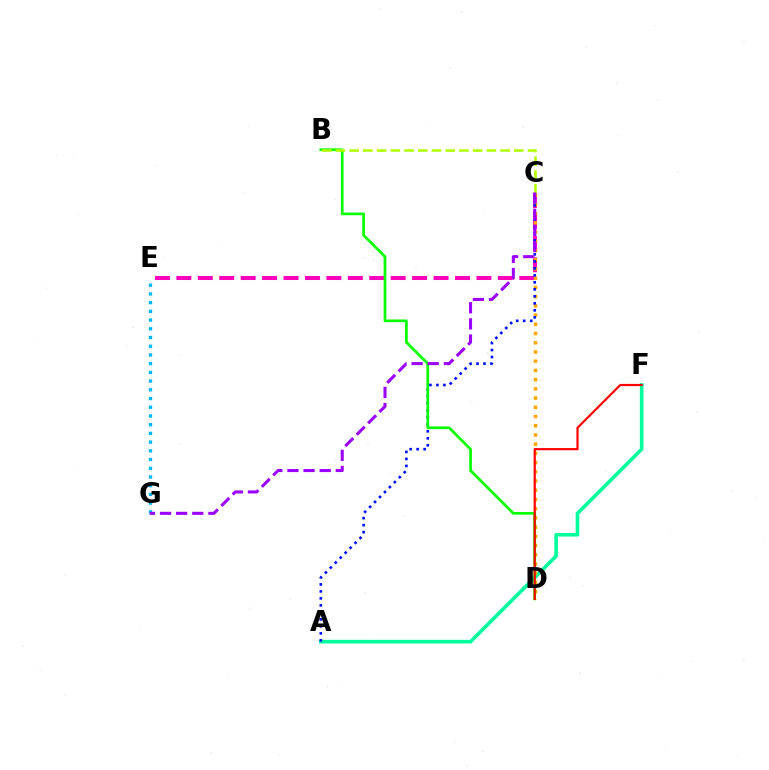{('A', 'F'): [{'color': '#00ff9d', 'line_style': 'solid', 'thickness': 2.62}], ('C', 'E'): [{'color': '#ff00bd', 'line_style': 'dashed', 'thickness': 2.91}], ('C', 'D'): [{'color': '#ffa500', 'line_style': 'dotted', 'thickness': 2.5}], ('A', 'C'): [{'color': '#0010ff', 'line_style': 'dotted', 'thickness': 1.9}], ('B', 'D'): [{'color': '#08ff00', 'line_style': 'solid', 'thickness': 1.95}], ('B', 'C'): [{'color': '#b3ff00', 'line_style': 'dashed', 'thickness': 1.86}], ('E', 'G'): [{'color': '#00b5ff', 'line_style': 'dotted', 'thickness': 2.37}], ('D', 'F'): [{'color': '#ff0000', 'line_style': 'solid', 'thickness': 1.59}], ('C', 'G'): [{'color': '#9b00ff', 'line_style': 'dashed', 'thickness': 2.19}]}